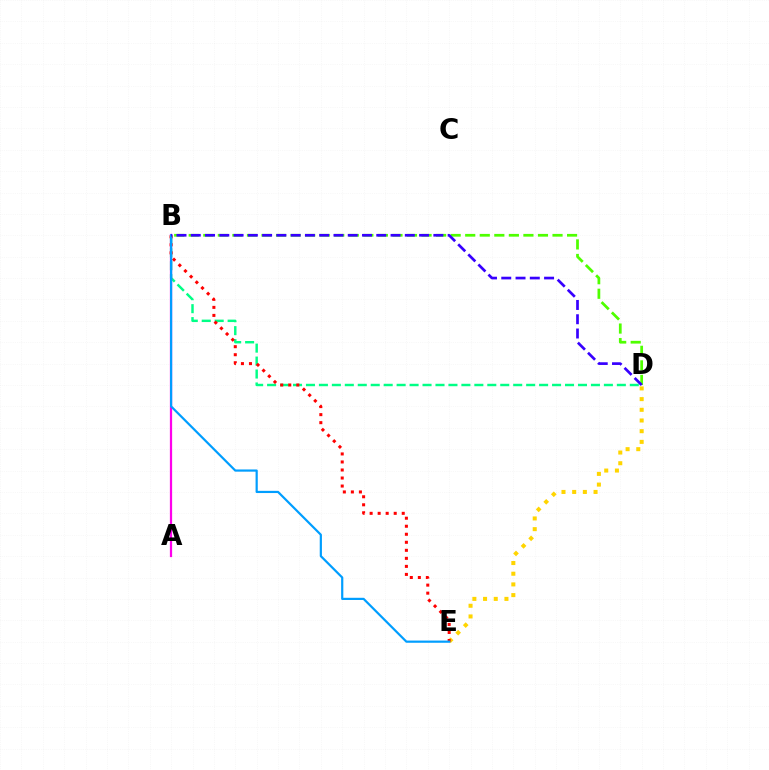{('B', 'D'): [{'color': '#00ff86', 'line_style': 'dashed', 'thickness': 1.76}, {'color': '#4fff00', 'line_style': 'dashed', 'thickness': 1.98}, {'color': '#3700ff', 'line_style': 'dashed', 'thickness': 1.94}], ('D', 'E'): [{'color': '#ffd500', 'line_style': 'dotted', 'thickness': 2.9}], ('A', 'B'): [{'color': '#ff00ed', 'line_style': 'solid', 'thickness': 1.61}], ('B', 'E'): [{'color': '#ff0000', 'line_style': 'dotted', 'thickness': 2.18}, {'color': '#009eff', 'line_style': 'solid', 'thickness': 1.58}]}